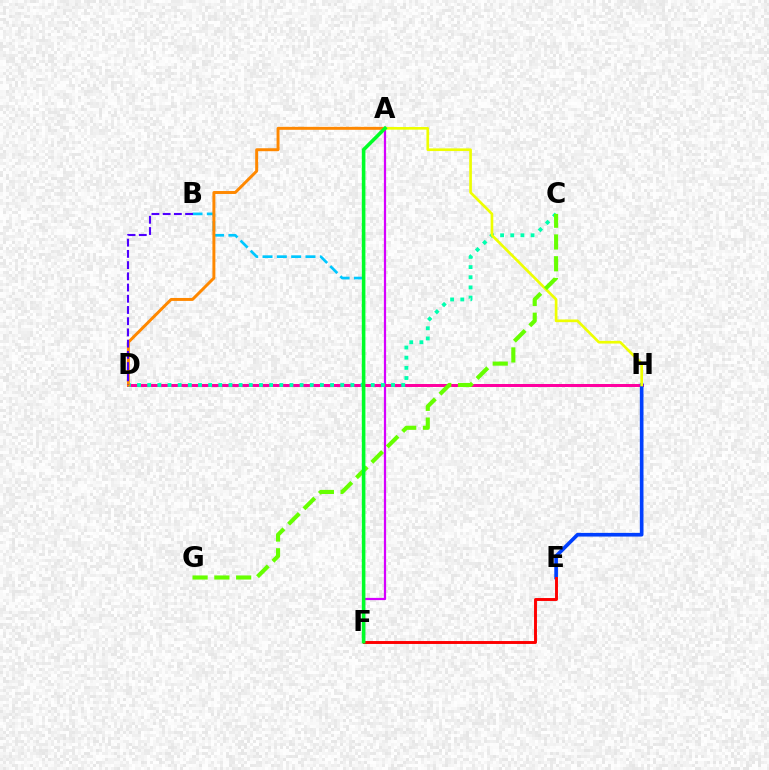{('A', 'F'): [{'color': '#d600ff', 'line_style': 'solid', 'thickness': 1.6}, {'color': '#00ff27', 'line_style': 'solid', 'thickness': 2.58}], ('D', 'H'): [{'color': '#ff00a0', 'line_style': 'solid', 'thickness': 2.16}], ('C', 'D'): [{'color': '#00ffaf', 'line_style': 'dotted', 'thickness': 2.76}], ('B', 'F'): [{'color': '#00c7ff', 'line_style': 'dashed', 'thickness': 1.95}], ('A', 'D'): [{'color': '#ff8800', 'line_style': 'solid', 'thickness': 2.13}], ('B', 'D'): [{'color': '#4f00ff', 'line_style': 'dashed', 'thickness': 1.52}], ('E', 'H'): [{'color': '#003fff', 'line_style': 'solid', 'thickness': 2.63}], ('A', 'H'): [{'color': '#eeff00', 'line_style': 'solid', 'thickness': 1.92}], ('C', 'G'): [{'color': '#66ff00', 'line_style': 'dashed', 'thickness': 2.96}], ('E', 'F'): [{'color': '#ff0000', 'line_style': 'solid', 'thickness': 2.1}]}